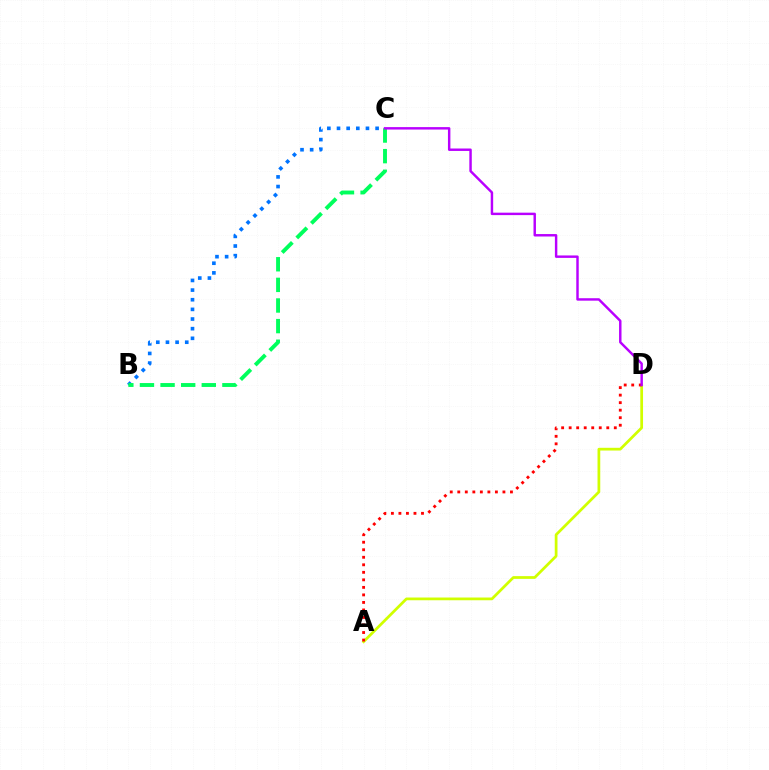{('A', 'D'): [{'color': '#d1ff00', 'line_style': 'solid', 'thickness': 1.97}, {'color': '#ff0000', 'line_style': 'dotted', 'thickness': 2.04}], ('B', 'C'): [{'color': '#0074ff', 'line_style': 'dotted', 'thickness': 2.62}, {'color': '#00ff5c', 'line_style': 'dashed', 'thickness': 2.8}], ('C', 'D'): [{'color': '#b900ff', 'line_style': 'solid', 'thickness': 1.76}]}